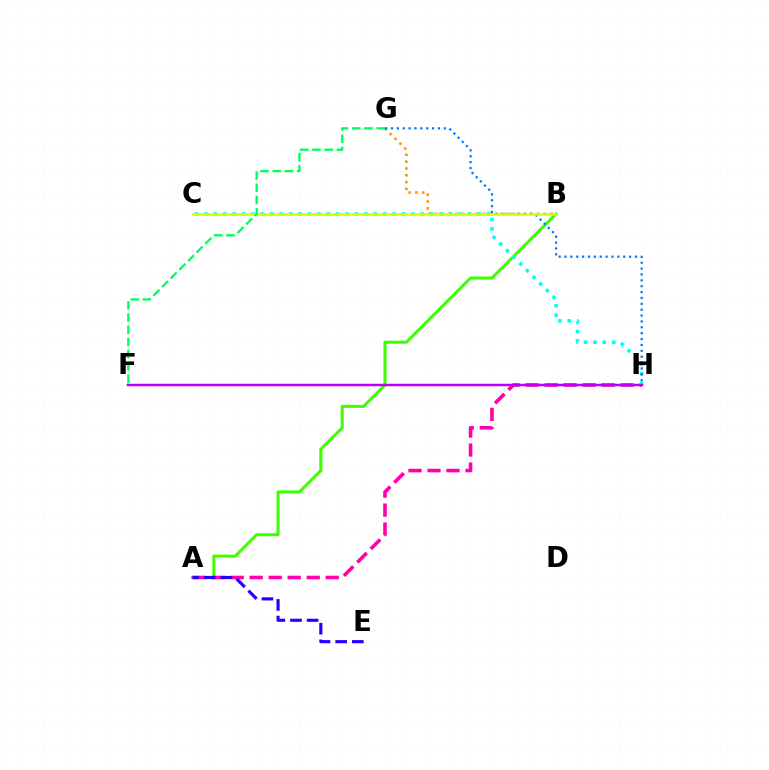{('A', 'B'): [{'color': '#3dff00', 'line_style': 'solid', 'thickness': 2.2}], ('B', 'G'): [{'color': '#ff9400', 'line_style': 'dotted', 'thickness': 1.85}], ('A', 'H'): [{'color': '#ff00ac', 'line_style': 'dashed', 'thickness': 2.58}], ('F', 'H'): [{'color': '#ff0000', 'line_style': 'solid', 'thickness': 1.55}, {'color': '#b900ff', 'line_style': 'solid', 'thickness': 1.69}], ('A', 'E'): [{'color': '#2500ff', 'line_style': 'dashed', 'thickness': 2.26}], ('C', 'H'): [{'color': '#00fff6', 'line_style': 'dotted', 'thickness': 2.56}], ('G', 'H'): [{'color': '#0074ff', 'line_style': 'dotted', 'thickness': 1.6}], ('B', 'C'): [{'color': '#d1ff00', 'line_style': 'solid', 'thickness': 1.81}], ('F', 'G'): [{'color': '#00ff5c', 'line_style': 'dashed', 'thickness': 1.66}]}